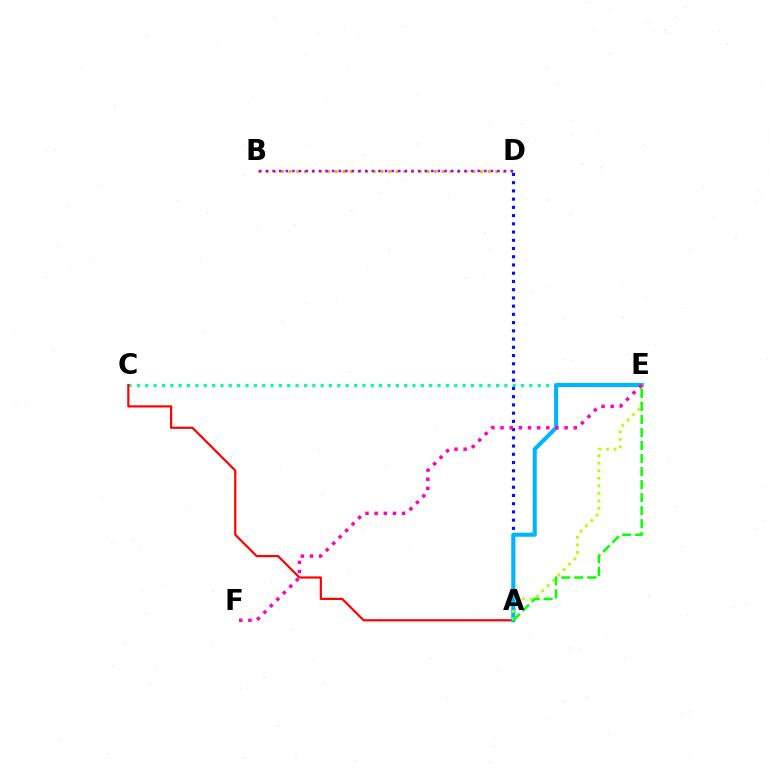{('B', 'D'): [{'color': '#ffa500', 'line_style': 'dotted', 'thickness': 2.08}, {'color': '#9b00ff', 'line_style': 'dotted', 'thickness': 1.8}], ('C', 'E'): [{'color': '#00ff9d', 'line_style': 'dotted', 'thickness': 2.27}], ('A', 'D'): [{'color': '#0010ff', 'line_style': 'dotted', 'thickness': 2.24}], ('A', 'C'): [{'color': '#ff0000', 'line_style': 'solid', 'thickness': 1.57}], ('A', 'E'): [{'color': '#00b5ff', 'line_style': 'solid', 'thickness': 2.95}, {'color': '#b3ff00', 'line_style': 'dotted', 'thickness': 2.05}, {'color': '#08ff00', 'line_style': 'dashed', 'thickness': 1.77}], ('E', 'F'): [{'color': '#ff00bd', 'line_style': 'dotted', 'thickness': 2.49}]}